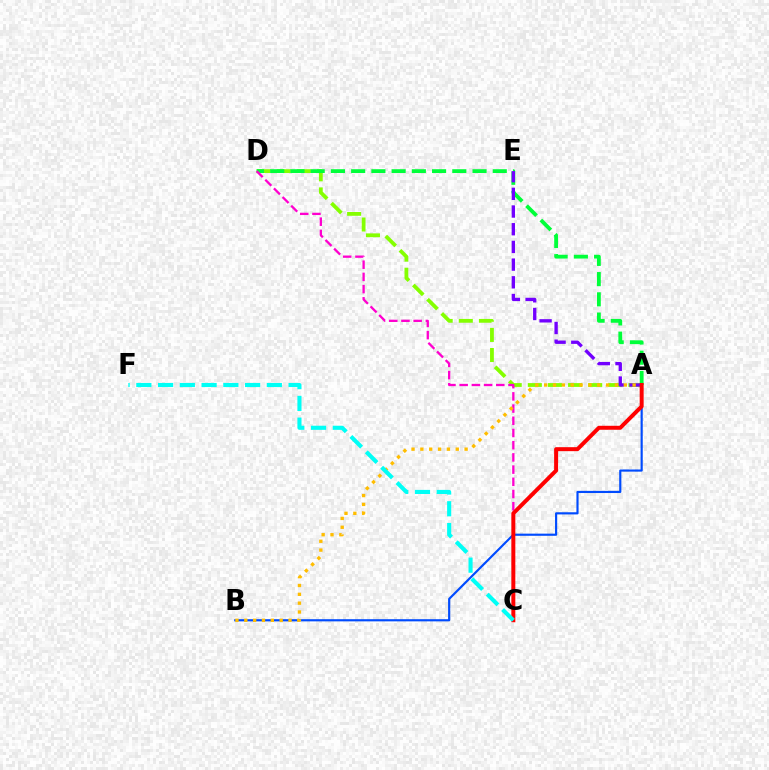{('A', 'D'): [{'color': '#84ff00', 'line_style': 'dashed', 'thickness': 2.73}, {'color': '#00ff39', 'line_style': 'dashed', 'thickness': 2.75}], ('A', 'E'): [{'color': '#7200ff', 'line_style': 'dashed', 'thickness': 2.4}], ('A', 'B'): [{'color': '#004bff', 'line_style': 'solid', 'thickness': 1.56}, {'color': '#ffbd00', 'line_style': 'dotted', 'thickness': 2.4}], ('C', 'D'): [{'color': '#ff00cf', 'line_style': 'dashed', 'thickness': 1.66}], ('A', 'C'): [{'color': '#ff0000', 'line_style': 'solid', 'thickness': 2.86}], ('C', 'F'): [{'color': '#00fff6', 'line_style': 'dashed', 'thickness': 2.95}]}